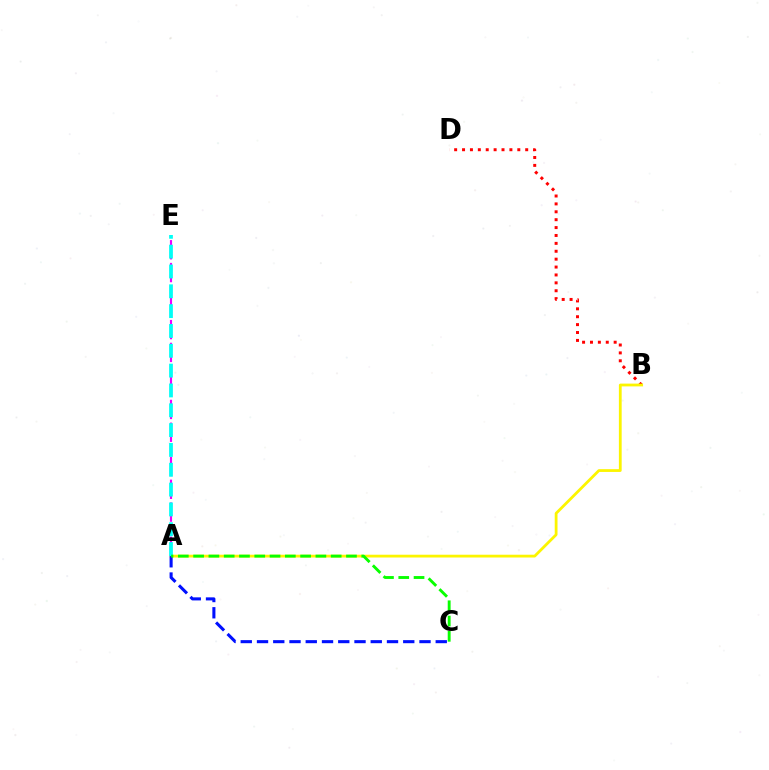{('B', 'D'): [{'color': '#ff0000', 'line_style': 'dotted', 'thickness': 2.15}], ('A', 'B'): [{'color': '#fcf500', 'line_style': 'solid', 'thickness': 2.0}], ('A', 'C'): [{'color': '#0010ff', 'line_style': 'dashed', 'thickness': 2.21}, {'color': '#08ff00', 'line_style': 'dashed', 'thickness': 2.08}], ('A', 'E'): [{'color': '#ee00ff', 'line_style': 'dashed', 'thickness': 1.55}, {'color': '#00fff6', 'line_style': 'dashed', 'thickness': 2.69}]}